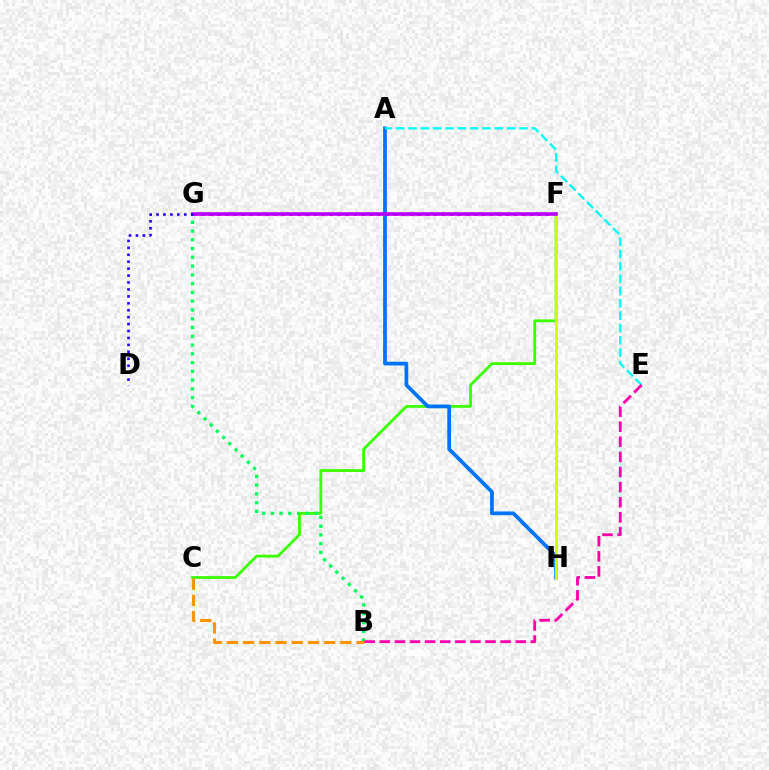{('C', 'F'): [{'color': '#3dff00', 'line_style': 'solid', 'thickness': 2.03}], ('F', 'G'): [{'color': '#ff0000', 'line_style': 'dotted', 'thickness': 2.18}, {'color': '#b900ff', 'line_style': 'solid', 'thickness': 2.6}], ('B', 'G'): [{'color': '#00ff5c', 'line_style': 'dotted', 'thickness': 2.38}], ('B', 'C'): [{'color': '#ff9400', 'line_style': 'dashed', 'thickness': 2.2}], ('A', 'H'): [{'color': '#0074ff', 'line_style': 'solid', 'thickness': 2.71}], ('A', 'E'): [{'color': '#00fff6', 'line_style': 'dashed', 'thickness': 1.67}], ('B', 'E'): [{'color': '#ff00ac', 'line_style': 'dashed', 'thickness': 2.05}], ('F', 'H'): [{'color': '#d1ff00', 'line_style': 'solid', 'thickness': 2.03}], ('D', 'G'): [{'color': '#2500ff', 'line_style': 'dotted', 'thickness': 1.88}]}